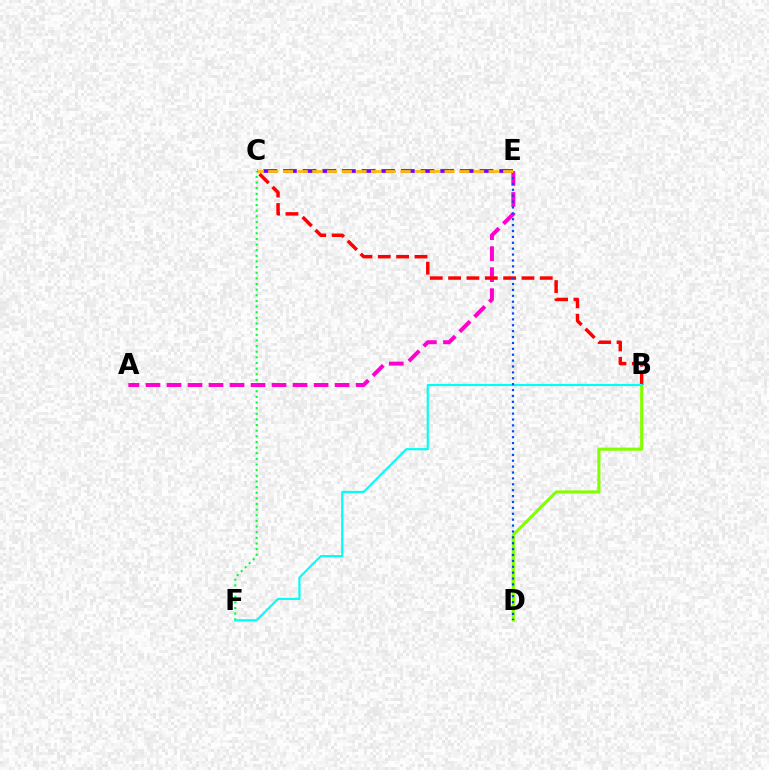{('C', 'F'): [{'color': '#00ff39', 'line_style': 'dotted', 'thickness': 1.53}], ('B', 'D'): [{'color': '#84ff00', 'line_style': 'solid', 'thickness': 2.23}], ('A', 'E'): [{'color': '#ff00cf', 'line_style': 'dashed', 'thickness': 2.85}], ('B', 'C'): [{'color': '#ff0000', 'line_style': 'dashed', 'thickness': 2.49}], ('C', 'E'): [{'color': '#7200ff', 'line_style': 'dashed', 'thickness': 2.67}, {'color': '#ffbd00', 'line_style': 'dashed', 'thickness': 2.0}], ('B', 'F'): [{'color': '#00fff6', 'line_style': 'solid', 'thickness': 1.56}], ('D', 'E'): [{'color': '#004bff', 'line_style': 'dotted', 'thickness': 1.6}]}